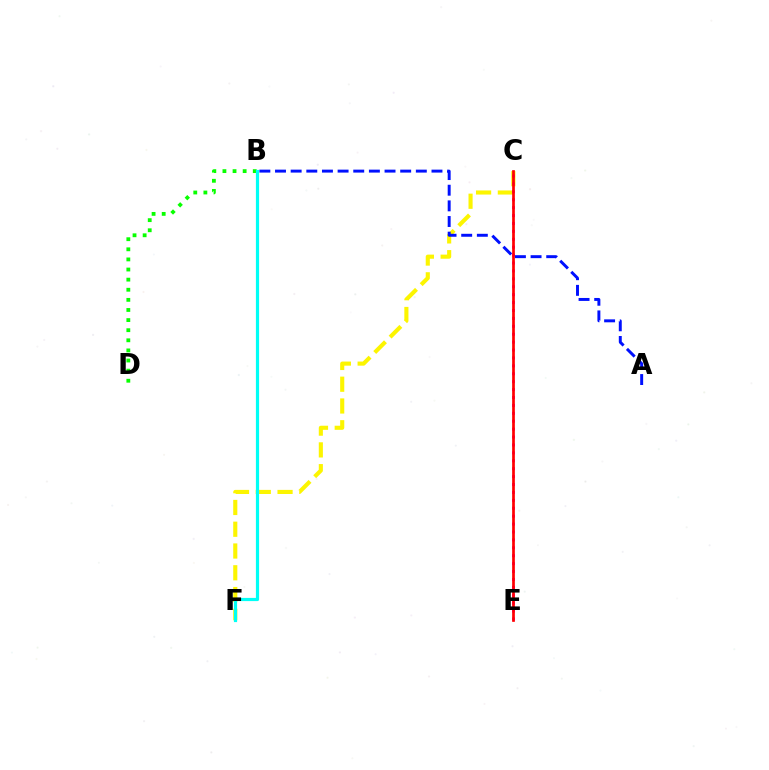{('B', 'D'): [{'color': '#08ff00', 'line_style': 'dotted', 'thickness': 2.75}], ('C', 'F'): [{'color': '#fcf500', 'line_style': 'dashed', 'thickness': 2.96}], ('C', 'E'): [{'color': '#ee00ff', 'line_style': 'dotted', 'thickness': 2.15}, {'color': '#ff0000', 'line_style': 'solid', 'thickness': 1.94}], ('B', 'F'): [{'color': '#00fff6', 'line_style': 'solid', 'thickness': 2.3}], ('A', 'B'): [{'color': '#0010ff', 'line_style': 'dashed', 'thickness': 2.13}]}